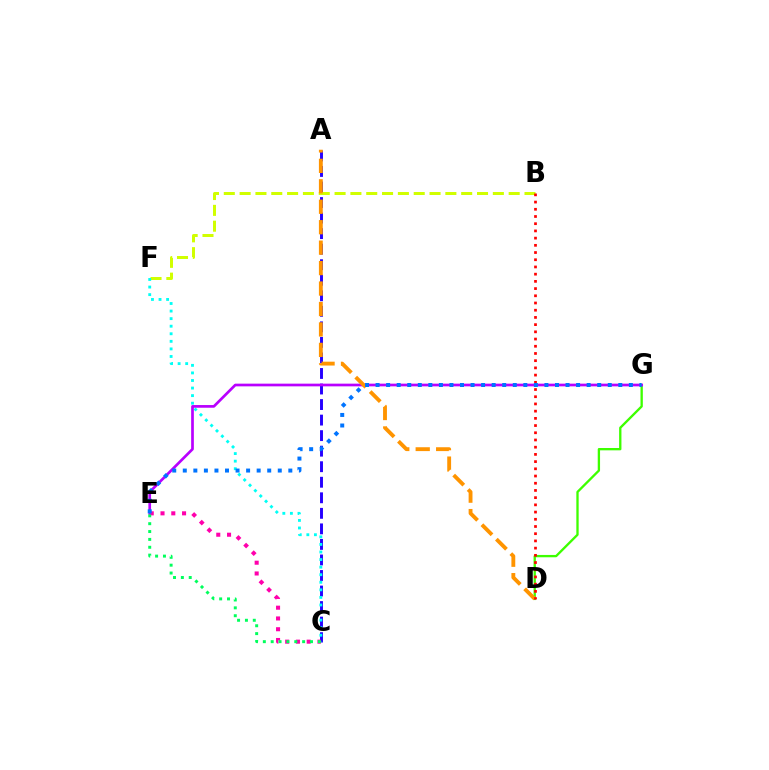{('A', 'C'): [{'color': '#2500ff', 'line_style': 'dashed', 'thickness': 2.11}], ('D', 'G'): [{'color': '#3dff00', 'line_style': 'solid', 'thickness': 1.68}], ('B', 'F'): [{'color': '#d1ff00', 'line_style': 'dashed', 'thickness': 2.15}], ('C', 'E'): [{'color': '#ff00ac', 'line_style': 'dotted', 'thickness': 2.93}, {'color': '#00ff5c', 'line_style': 'dotted', 'thickness': 2.14}], ('C', 'F'): [{'color': '#00fff6', 'line_style': 'dotted', 'thickness': 2.06}], ('E', 'G'): [{'color': '#b900ff', 'line_style': 'solid', 'thickness': 1.94}, {'color': '#0074ff', 'line_style': 'dotted', 'thickness': 2.87}], ('A', 'D'): [{'color': '#ff9400', 'line_style': 'dashed', 'thickness': 2.78}], ('B', 'D'): [{'color': '#ff0000', 'line_style': 'dotted', 'thickness': 1.96}]}